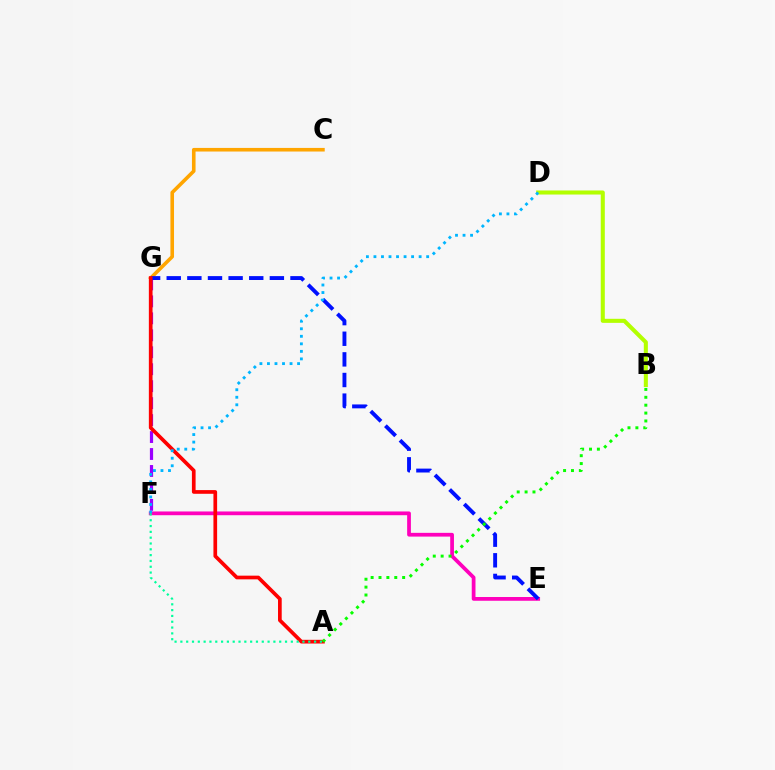{('E', 'F'): [{'color': '#ff00bd', 'line_style': 'solid', 'thickness': 2.7}], ('F', 'G'): [{'color': '#9b00ff', 'line_style': 'dashed', 'thickness': 2.3}], ('C', 'G'): [{'color': '#ffa500', 'line_style': 'solid', 'thickness': 2.59}], ('E', 'G'): [{'color': '#0010ff', 'line_style': 'dashed', 'thickness': 2.8}], ('A', 'G'): [{'color': '#ff0000', 'line_style': 'solid', 'thickness': 2.66}], ('B', 'D'): [{'color': '#b3ff00', 'line_style': 'solid', 'thickness': 2.92}], ('A', 'B'): [{'color': '#08ff00', 'line_style': 'dotted', 'thickness': 2.14}], ('D', 'F'): [{'color': '#00b5ff', 'line_style': 'dotted', 'thickness': 2.05}], ('A', 'F'): [{'color': '#00ff9d', 'line_style': 'dotted', 'thickness': 1.58}]}